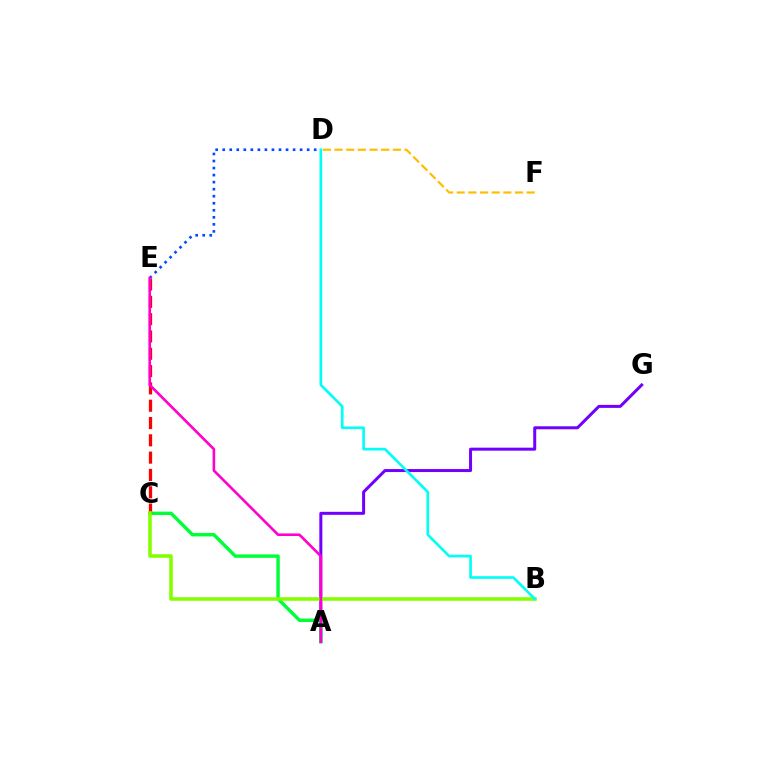{('A', 'G'): [{'color': '#7200ff', 'line_style': 'solid', 'thickness': 2.17}], ('A', 'C'): [{'color': '#00ff39', 'line_style': 'solid', 'thickness': 2.47}], ('C', 'E'): [{'color': '#ff0000', 'line_style': 'dashed', 'thickness': 2.35}], ('B', 'C'): [{'color': '#84ff00', 'line_style': 'solid', 'thickness': 2.58}], ('D', 'E'): [{'color': '#004bff', 'line_style': 'dotted', 'thickness': 1.91}], ('B', 'D'): [{'color': '#00fff6', 'line_style': 'solid', 'thickness': 1.92}], ('A', 'E'): [{'color': '#ff00cf', 'line_style': 'solid', 'thickness': 1.88}], ('D', 'F'): [{'color': '#ffbd00', 'line_style': 'dashed', 'thickness': 1.58}]}